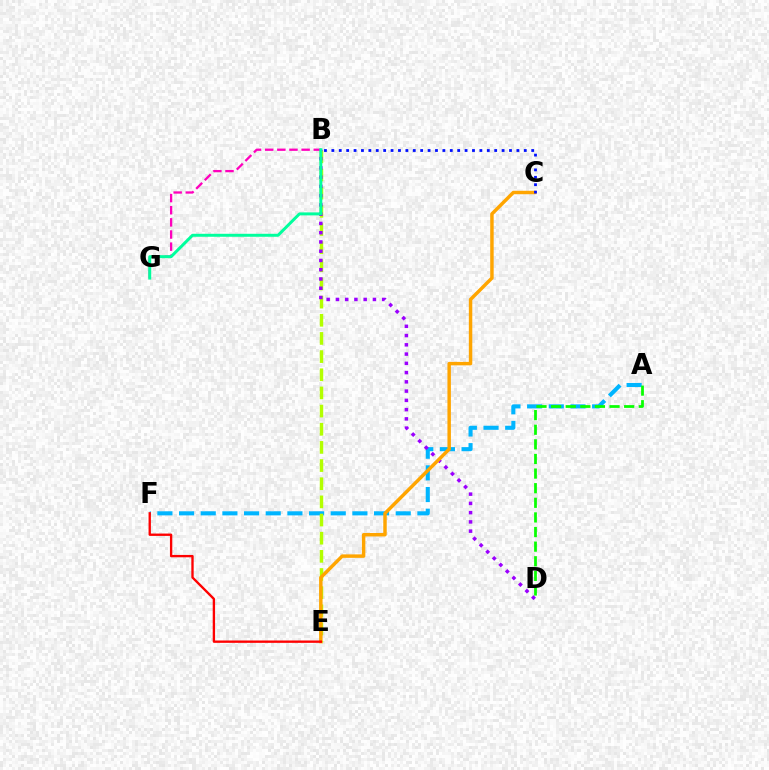{('A', 'F'): [{'color': '#00b5ff', 'line_style': 'dashed', 'thickness': 2.94}], ('B', 'E'): [{'color': '#b3ff00', 'line_style': 'dashed', 'thickness': 2.47}], ('B', 'D'): [{'color': '#9b00ff', 'line_style': 'dotted', 'thickness': 2.52}], ('C', 'E'): [{'color': '#ffa500', 'line_style': 'solid', 'thickness': 2.49}], ('E', 'F'): [{'color': '#ff0000', 'line_style': 'solid', 'thickness': 1.69}], ('B', 'G'): [{'color': '#ff00bd', 'line_style': 'dashed', 'thickness': 1.65}, {'color': '#00ff9d', 'line_style': 'solid', 'thickness': 2.14}], ('A', 'D'): [{'color': '#08ff00', 'line_style': 'dashed', 'thickness': 1.99}], ('B', 'C'): [{'color': '#0010ff', 'line_style': 'dotted', 'thickness': 2.01}]}